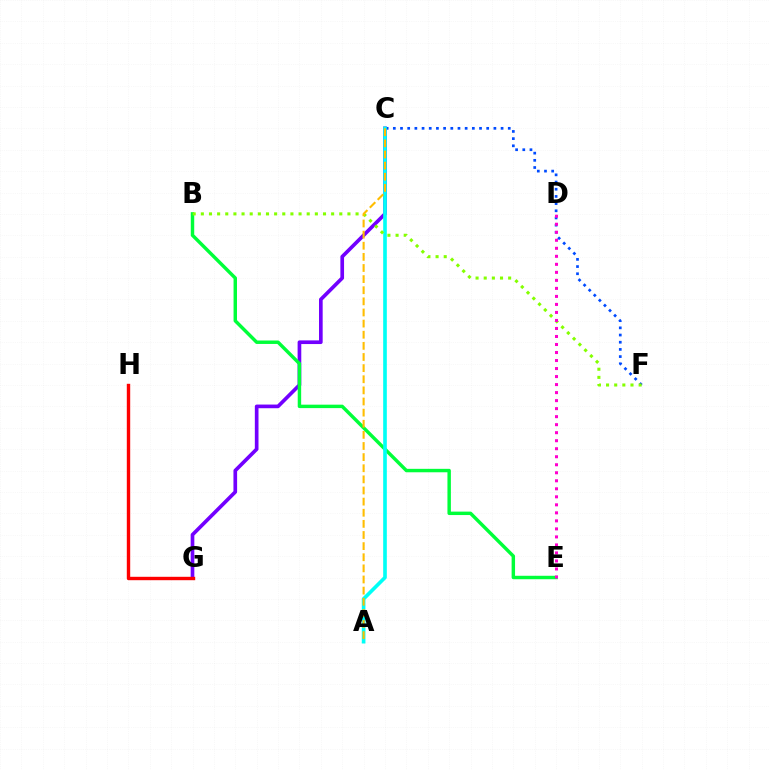{('C', 'G'): [{'color': '#7200ff', 'line_style': 'solid', 'thickness': 2.64}], ('B', 'E'): [{'color': '#00ff39', 'line_style': 'solid', 'thickness': 2.48}], ('C', 'F'): [{'color': '#004bff', 'line_style': 'dotted', 'thickness': 1.95}], ('A', 'C'): [{'color': '#00fff6', 'line_style': 'solid', 'thickness': 2.62}, {'color': '#ffbd00', 'line_style': 'dashed', 'thickness': 1.51}], ('G', 'H'): [{'color': '#ff0000', 'line_style': 'solid', 'thickness': 2.45}], ('B', 'F'): [{'color': '#84ff00', 'line_style': 'dotted', 'thickness': 2.21}], ('D', 'E'): [{'color': '#ff00cf', 'line_style': 'dotted', 'thickness': 2.18}]}